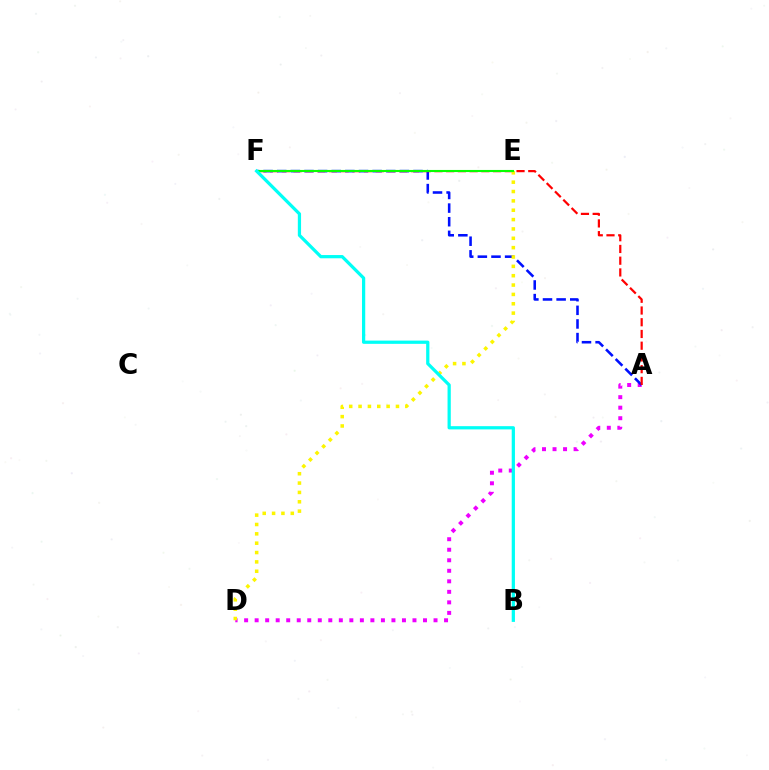{('A', 'D'): [{'color': '#ee00ff', 'line_style': 'dotted', 'thickness': 2.86}], ('A', 'F'): [{'color': '#0010ff', 'line_style': 'dashed', 'thickness': 1.85}, {'color': '#ff0000', 'line_style': 'dashed', 'thickness': 1.59}], ('D', 'E'): [{'color': '#fcf500', 'line_style': 'dotted', 'thickness': 2.54}], ('E', 'F'): [{'color': '#08ff00', 'line_style': 'solid', 'thickness': 1.51}], ('B', 'F'): [{'color': '#00fff6', 'line_style': 'solid', 'thickness': 2.33}]}